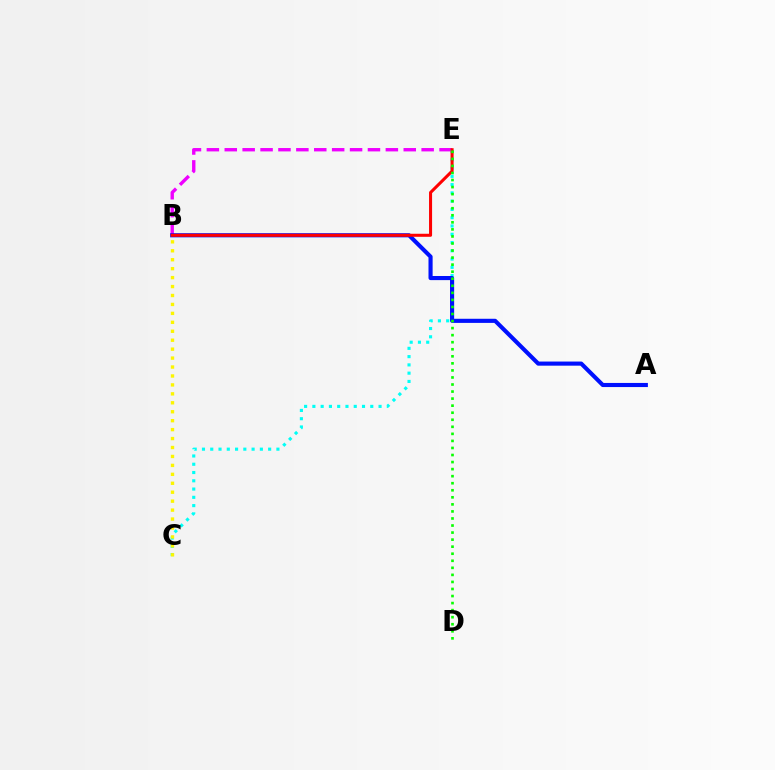{('B', 'E'): [{'color': '#ee00ff', 'line_style': 'dashed', 'thickness': 2.43}, {'color': '#ff0000', 'line_style': 'solid', 'thickness': 2.19}], ('C', 'E'): [{'color': '#00fff6', 'line_style': 'dotted', 'thickness': 2.25}], ('A', 'B'): [{'color': '#0010ff', 'line_style': 'solid', 'thickness': 2.97}], ('D', 'E'): [{'color': '#08ff00', 'line_style': 'dotted', 'thickness': 1.92}], ('B', 'C'): [{'color': '#fcf500', 'line_style': 'dotted', 'thickness': 2.43}]}